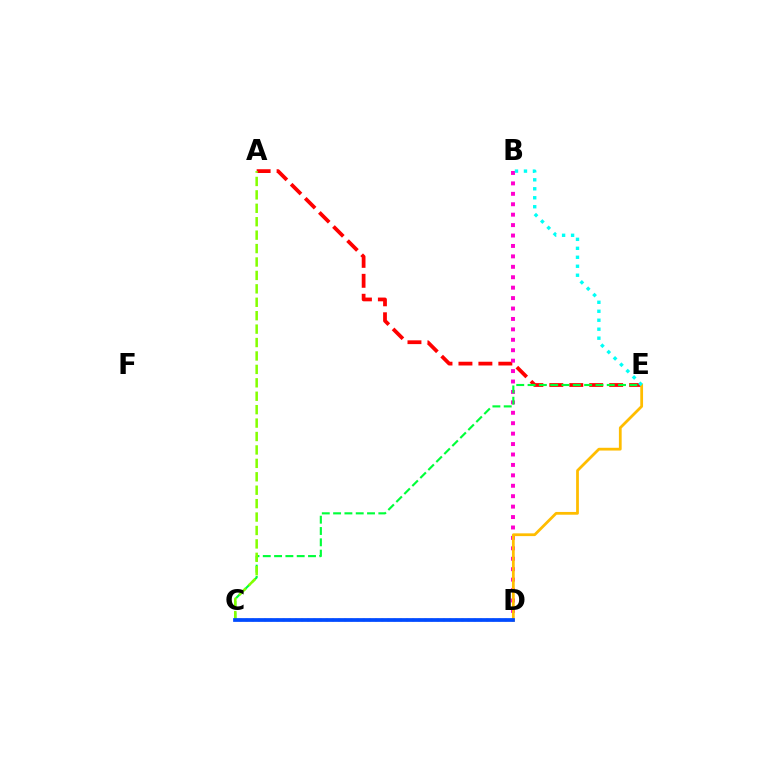{('C', 'D'): [{'color': '#7200ff', 'line_style': 'dotted', 'thickness': 1.68}, {'color': '#004bff', 'line_style': 'solid', 'thickness': 2.69}], ('A', 'E'): [{'color': '#ff0000', 'line_style': 'dashed', 'thickness': 2.71}], ('B', 'D'): [{'color': '#ff00cf', 'line_style': 'dotted', 'thickness': 2.83}], ('C', 'E'): [{'color': '#00ff39', 'line_style': 'dashed', 'thickness': 1.54}], ('A', 'C'): [{'color': '#84ff00', 'line_style': 'dashed', 'thickness': 1.82}], ('D', 'E'): [{'color': '#ffbd00', 'line_style': 'solid', 'thickness': 1.99}], ('B', 'E'): [{'color': '#00fff6', 'line_style': 'dotted', 'thickness': 2.44}]}